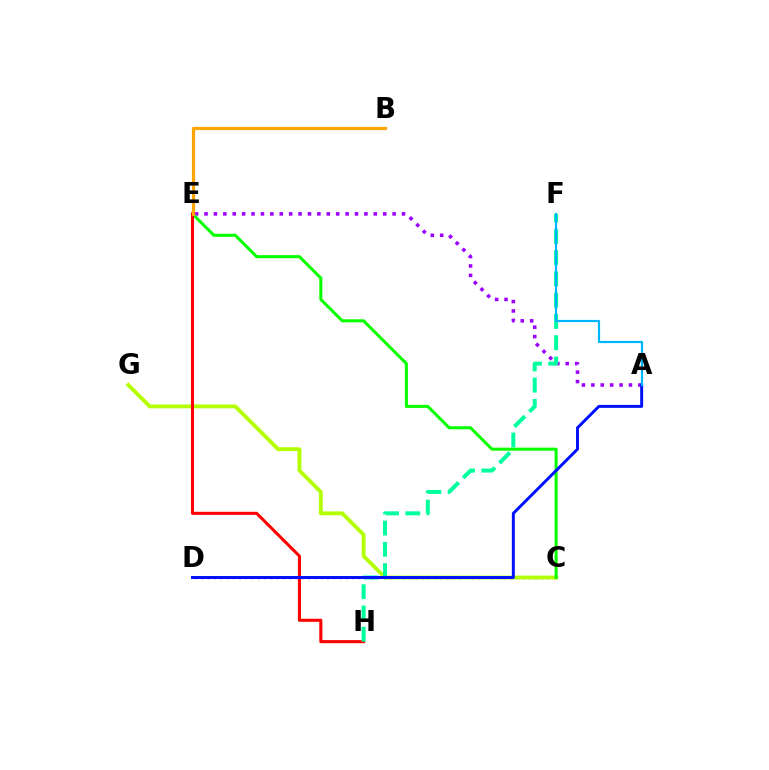{('A', 'E'): [{'color': '#9b00ff', 'line_style': 'dotted', 'thickness': 2.56}], ('C', 'D'): [{'color': '#ff00bd', 'line_style': 'dotted', 'thickness': 1.71}], ('C', 'G'): [{'color': '#b3ff00', 'line_style': 'solid', 'thickness': 2.78}], ('C', 'E'): [{'color': '#08ff00', 'line_style': 'solid', 'thickness': 2.2}], ('E', 'H'): [{'color': '#ff0000', 'line_style': 'solid', 'thickness': 2.21}], ('F', 'H'): [{'color': '#00ff9d', 'line_style': 'dashed', 'thickness': 2.89}], ('A', 'D'): [{'color': '#0010ff', 'line_style': 'solid', 'thickness': 2.13}], ('A', 'F'): [{'color': '#00b5ff', 'line_style': 'solid', 'thickness': 1.57}], ('B', 'E'): [{'color': '#ffa500', 'line_style': 'solid', 'thickness': 2.31}]}